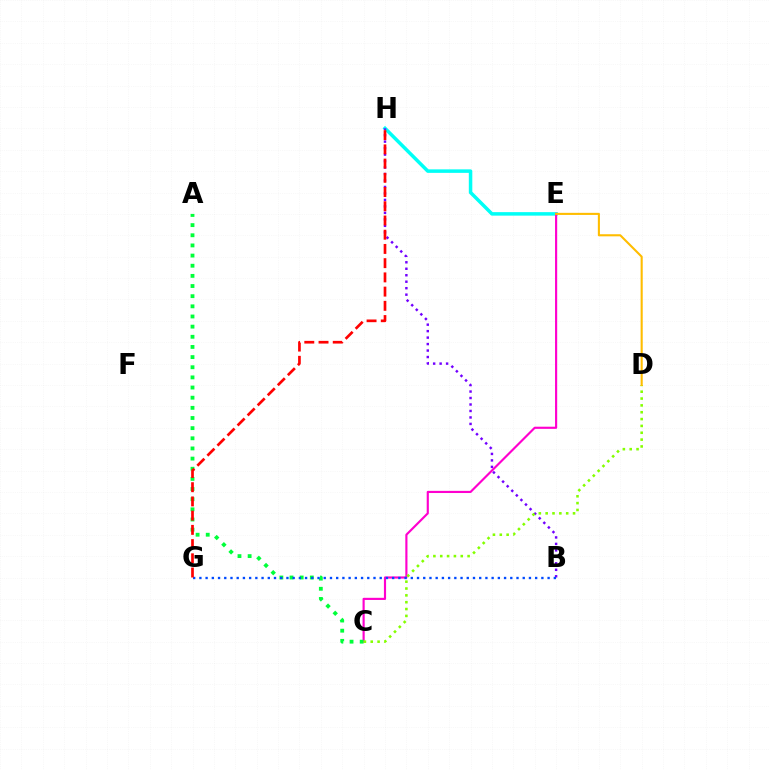{('E', 'H'): [{'color': '#00fff6', 'line_style': 'solid', 'thickness': 2.52}], ('C', 'E'): [{'color': '#ff00cf', 'line_style': 'solid', 'thickness': 1.55}], ('B', 'H'): [{'color': '#7200ff', 'line_style': 'dotted', 'thickness': 1.76}], ('A', 'C'): [{'color': '#00ff39', 'line_style': 'dotted', 'thickness': 2.76}], ('B', 'G'): [{'color': '#004bff', 'line_style': 'dotted', 'thickness': 1.69}], ('G', 'H'): [{'color': '#ff0000', 'line_style': 'dashed', 'thickness': 1.93}], ('C', 'D'): [{'color': '#84ff00', 'line_style': 'dotted', 'thickness': 1.86}], ('D', 'E'): [{'color': '#ffbd00', 'line_style': 'solid', 'thickness': 1.51}]}